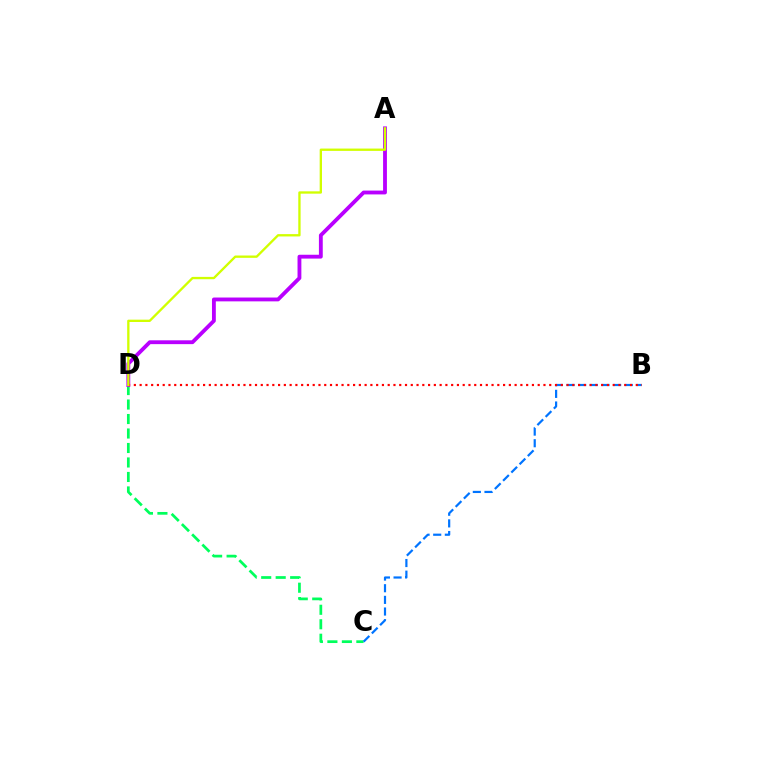{('C', 'D'): [{'color': '#00ff5c', 'line_style': 'dashed', 'thickness': 1.97}], ('B', 'C'): [{'color': '#0074ff', 'line_style': 'dashed', 'thickness': 1.58}], ('A', 'D'): [{'color': '#b900ff', 'line_style': 'solid', 'thickness': 2.76}, {'color': '#d1ff00', 'line_style': 'solid', 'thickness': 1.68}], ('B', 'D'): [{'color': '#ff0000', 'line_style': 'dotted', 'thickness': 1.57}]}